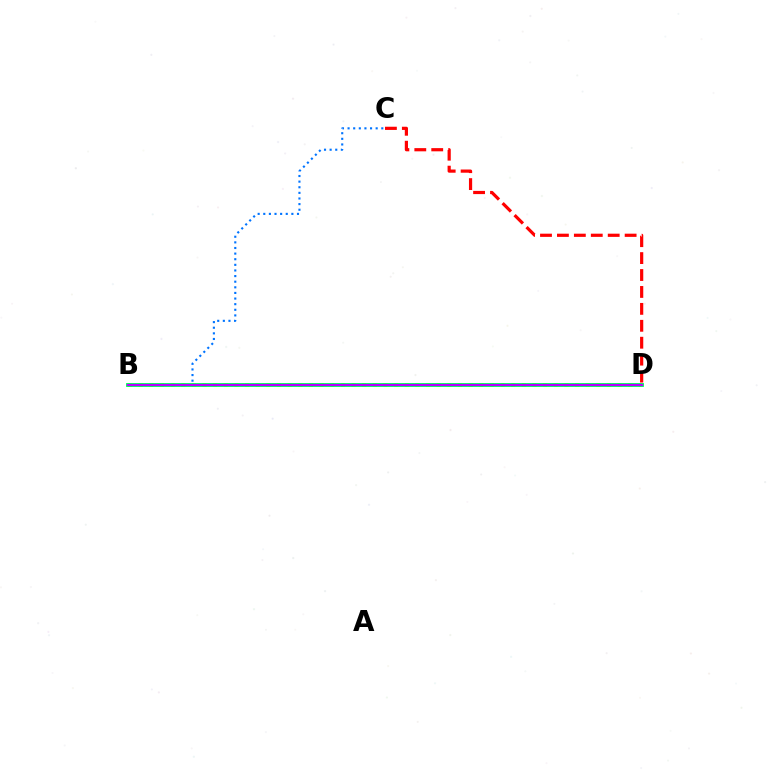{('B', 'C'): [{'color': '#0074ff', 'line_style': 'dotted', 'thickness': 1.53}], ('B', 'D'): [{'color': '#d1ff00', 'line_style': 'dotted', 'thickness': 2.89}, {'color': '#00ff5c', 'line_style': 'solid', 'thickness': 2.78}, {'color': '#b900ff', 'line_style': 'solid', 'thickness': 1.52}], ('C', 'D'): [{'color': '#ff0000', 'line_style': 'dashed', 'thickness': 2.3}]}